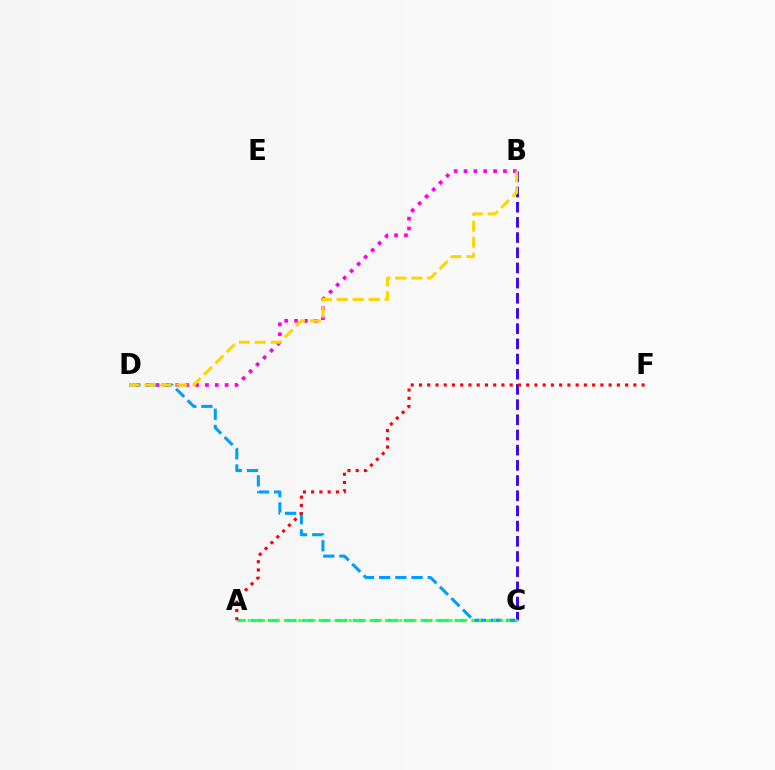{('B', 'D'): [{'color': '#ff00ed', 'line_style': 'dotted', 'thickness': 2.68}, {'color': '#ffd500', 'line_style': 'dashed', 'thickness': 2.17}], ('B', 'C'): [{'color': '#3700ff', 'line_style': 'dashed', 'thickness': 2.06}], ('A', 'C'): [{'color': '#00ff86', 'line_style': 'dashed', 'thickness': 2.31}, {'color': '#4fff00', 'line_style': 'dotted', 'thickness': 1.96}], ('C', 'D'): [{'color': '#009eff', 'line_style': 'dashed', 'thickness': 2.2}], ('A', 'F'): [{'color': '#ff0000', 'line_style': 'dotted', 'thickness': 2.24}]}